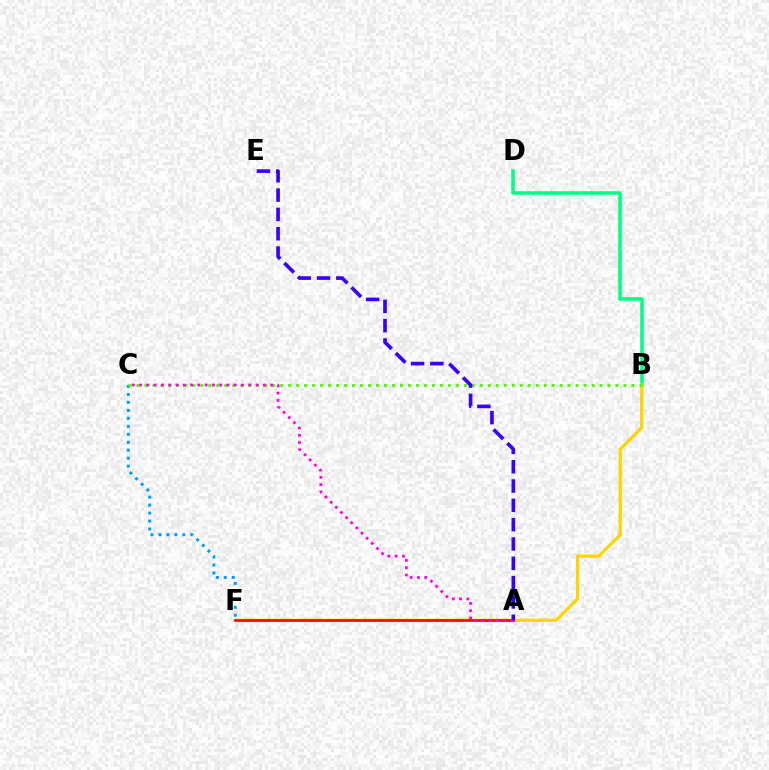{('B', 'D'): [{'color': '#00ff86', 'line_style': 'solid', 'thickness': 2.57}], ('B', 'F'): [{'color': '#ffd500', 'line_style': 'solid', 'thickness': 2.32}], ('A', 'F'): [{'color': '#ff0000', 'line_style': 'solid', 'thickness': 1.87}], ('C', 'F'): [{'color': '#009eff', 'line_style': 'dotted', 'thickness': 2.16}], ('B', 'C'): [{'color': '#4fff00', 'line_style': 'dotted', 'thickness': 2.17}], ('A', 'C'): [{'color': '#ff00ed', 'line_style': 'dotted', 'thickness': 1.98}], ('A', 'E'): [{'color': '#3700ff', 'line_style': 'dashed', 'thickness': 2.62}]}